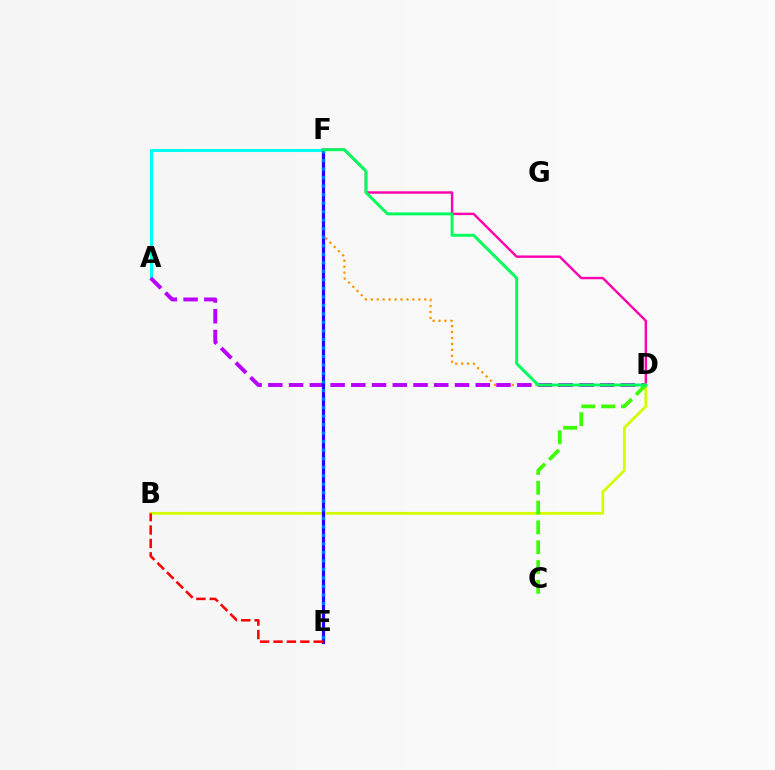{('A', 'F'): [{'color': '#00fff6', 'line_style': 'solid', 'thickness': 2.19}], ('D', 'F'): [{'color': '#ff9400', 'line_style': 'dotted', 'thickness': 1.61}, {'color': '#ff00ac', 'line_style': 'solid', 'thickness': 1.73}, {'color': '#00ff5c', 'line_style': 'solid', 'thickness': 2.13}], ('A', 'D'): [{'color': '#b900ff', 'line_style': 'dashed', 'thickness': 2.82}], ('B', 'D'): [{'color': '#d1ff00', 'line_style': 'solid', 'thickness': 2.01}], ('E', 'F'): [{'color': '#2500ff', 'line_style': 'solid', 'thickness': 2.3}, {'color': '#0074ff', 'line_style': 'dotted', 'thickness': 2.31}], ('C', 'D'): [{'color': '#3dff00', 'line_style': 'dashed', 'thickness': 2.69}], ('B', 'E'): [{'color': '#ff0000', 'line_style': 'dashed', 'thickness': 1.82}]}